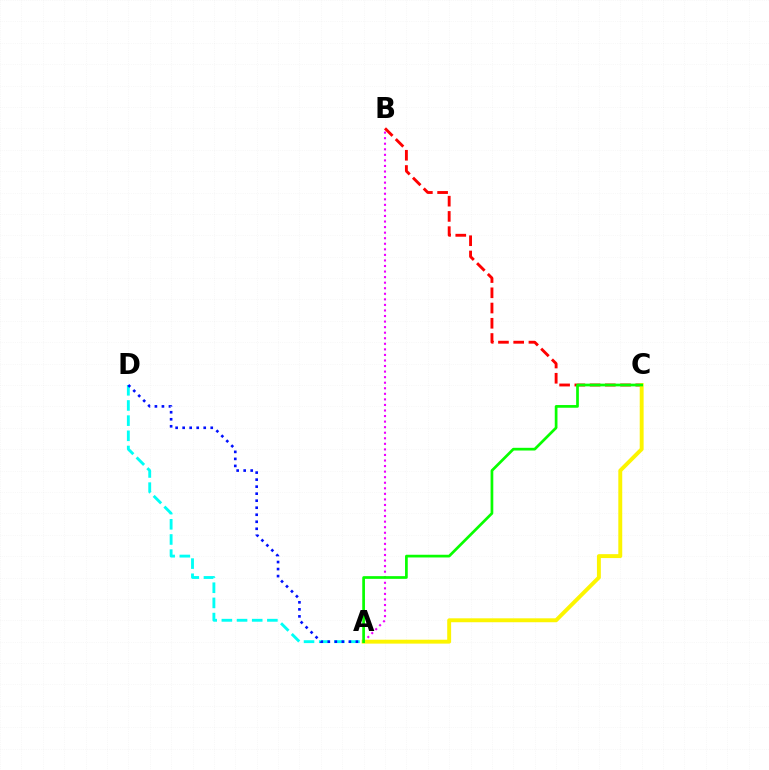{('A', 'D'): [{'color': '#00fff6', 'line_style': 'dashed', 'thickness': 2.06}, {'color': '#0010ff', 'line_style': 'dotted', 'thickness': 1.91}], ('A', 'B'): [{'color': '#ee00ff', 'line_style': 'dotted', 'thickness': 1.51}], ('B', 'C'): [{'color': '#ff0000', 'line_style': 'dashed', 'thickness': 2.07}], ('A', 'C'): [{'color': '#fcf500', 'line_style': 'solid', 'thickness': 2.82}, {'color': '#08ff00', 'line_style': 'solid', 'thickness': 1.95}]}